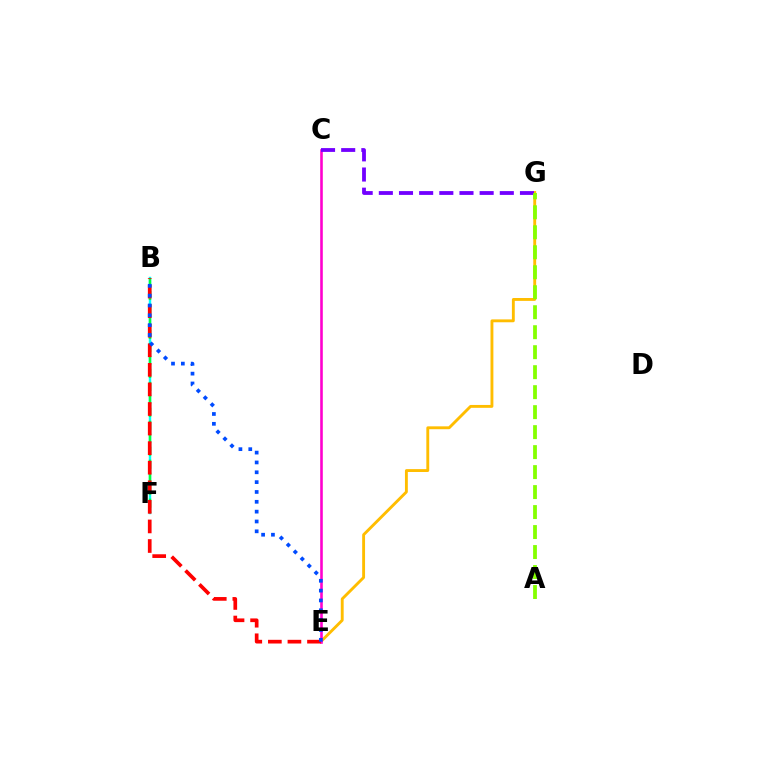{('E', 'G'): [{'color': '#ffbd00', 'line_style': 'solid', 'thickness': 2.07}], ('B', 'F'): [{'color': '#00fff6', 'line_style': 'solid', 'thickness': 1.75}, {'color': '#00ff39', 'line_style': 'dashed', 'thickness': 1.76}], ('C', 'E'): [{'color': '#ff00cf', 'line_style': 'solid', 'thickness': 1.87}], ('B', 'E'): [{'color': '#ff0000', 'line_style': 'dashed', 'thickness': 2.66}, {'color': '#004bff', 'line_style': 'dotted', 'thickness': 2.67}], ('C', 'G'): [{'color': '#7200ff', 'line_style': 'dashed', 'thickness': 2.74}], ('A', 'G'): [{'color': '#84ff00', 'line_style': 'dashed', 'thickness': 2.72}]}